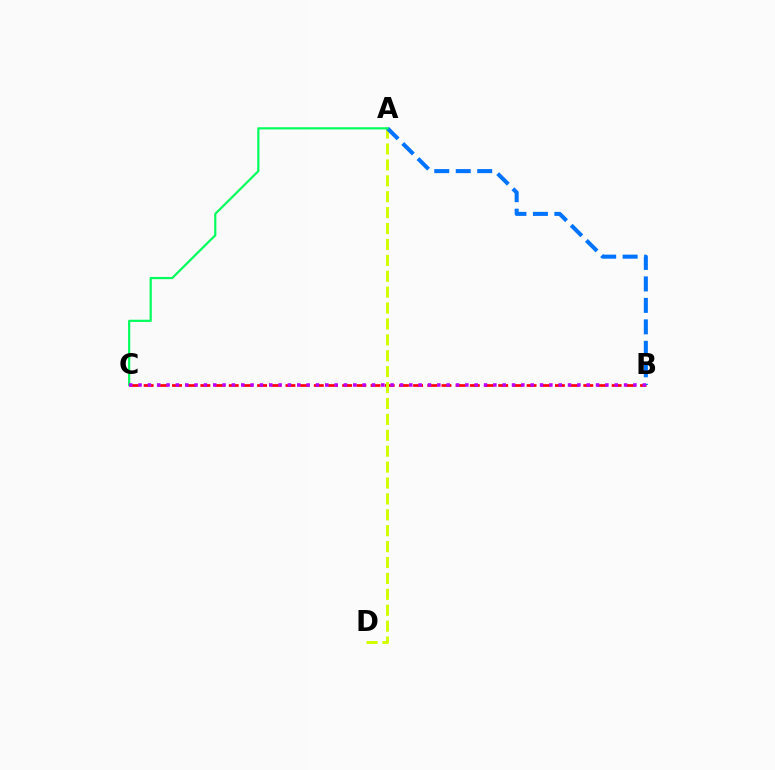{('B', 'C'): [{'color': '#ff0000', 'line_style': 'dashed', 'thickness': 1.93}, {'color': '#b900ff', 'line_style': 'dotted', 'thickness': 2.54}], ('A', 'D'): [{'color': '#d1ff00', 'line_style': 'dashed', 'thickness': 2.16}], ('A', 'B'): [{'color': '#0074ff', 'line_style': 'dashed', 'thickness': 2.92}], ('A', 'C'): [{'color': '#00ff5c', 'line_style': 'solid', 'thickness': 1.58}]}